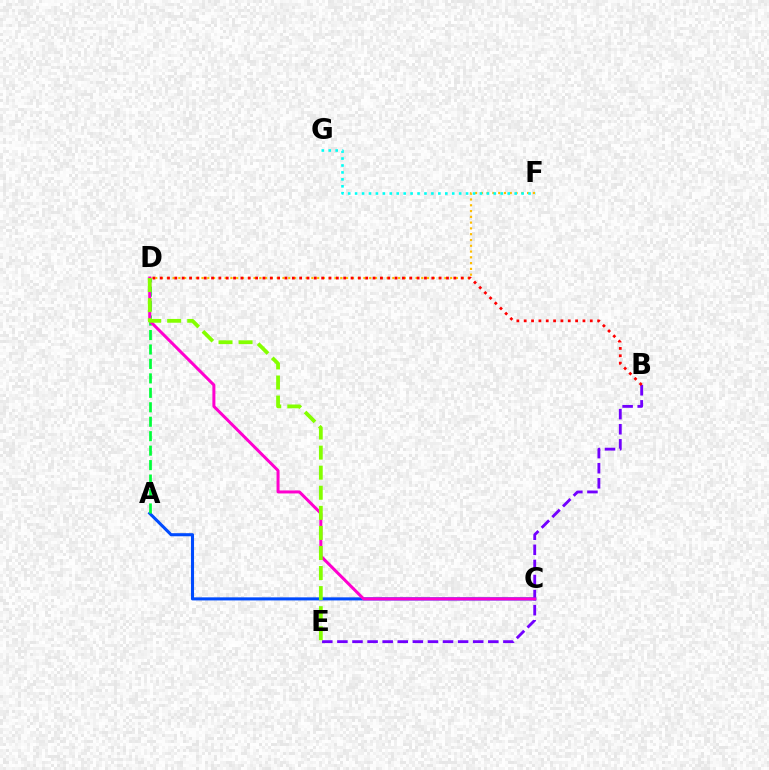{('D', 'F'): [{'color': '#ffbd00', 'line_style': 'dotted', 'thickness': 1.57}], ('F', 'G'): [{'color': '#00fff6', 'line_style': 'dotted', 'thickness': 1.88}], ('B', 'E'): [{'color': '#7200ff', 'line_style': 'dashed', 'thickness': 2.05}], ('A', 'C'): [{'color': '#004bff', 'line_style': 'solid', 'thickness': 2.21}], ('A', 'D'): [{'color': '#00ff39', 'line_style': 'dashed', 'thickness': 1.96}], ('C', 'D'): [{'color': '#ff00cf', 'line_style': 'solid', 'thickness': 2.16}], ('D', 'E'): [{'color': '#84ff00', 'line_style': 'dashed', 'thickness': 2.73}], ('B', 'D'): [{'color': '#ff0000', 'line_style': 'dotted', 'thickness': 1.99}]}